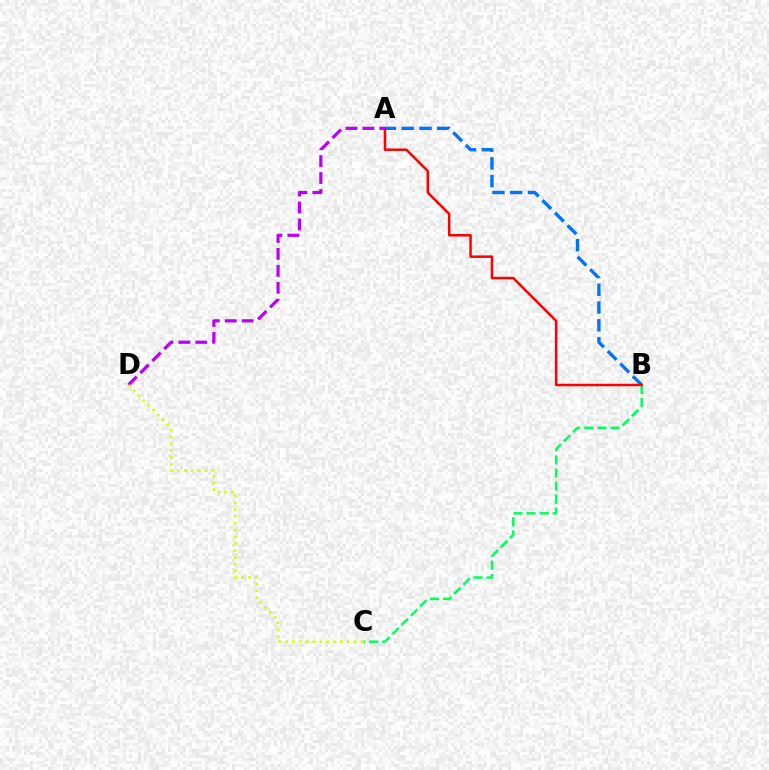{('A', 'B'): [{'color': '#0074ff', 'line_style': 'dashed', 'thickness': 2.42}, {'color': '#ff0000', 'line_style': 'solid', 'thickness': 1.8}], ('B', 'C'): [{'color': '#00ff5c', 'line_style': 'dashed', 'thickness': 1.78}], ('A', 'D'): [{'color': '#b900ff', 'line_style': 'dashed', 'thickness': 2.3}], ('C', 'D'): [{'color': '#d1ff00', 'line_style': 'dotted', 'thickness': 1.86}]}